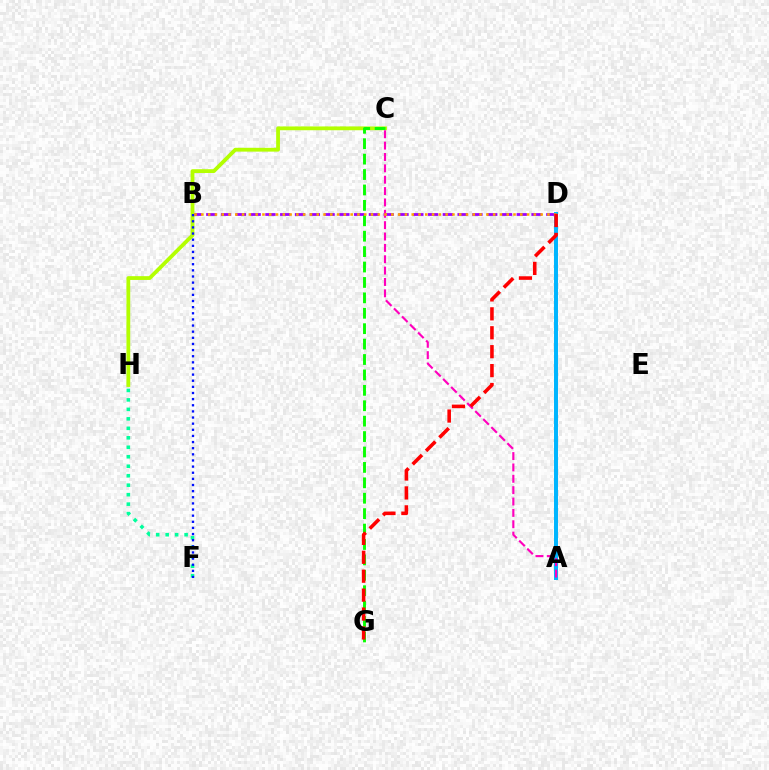{('B', 'D'): [{'color': '#9b00ff', 'line_style': 'dashed', 'thickness': 2.01}, {'color': '#ffa500', 'line_style': 'dotted', 'thickness': 1.84}], ('F', 'H'): [{'color': '#00ff9d', 'line_style': 'dotted', 'thickness': 2.57}], ('C', 'H'): [{'color': '#b3ff00', 'line_style': 'solid', 'thickness': 2.73}], ('C', 'G'): [{'color': '#08ff00', 'line_style': 'dashed', 'thickness': 2.09}], ('A', 'D'): [{'color': '#00b5ff', 'line_style': 'solid', 'thickness': 2.86}], ('B', 'F'): [{'color': '#0010ff', 'line_style': 'dotted', 'thickness': 1.67}], ('A', 'C'): [{'color': '#ff00bd', 'line_style': 'dashed', 'thickness': 1.54}], ('D', 'G'): [{'color': '#ff0000', 'line_style': 'dashed', 'thickness': 2.57}]}